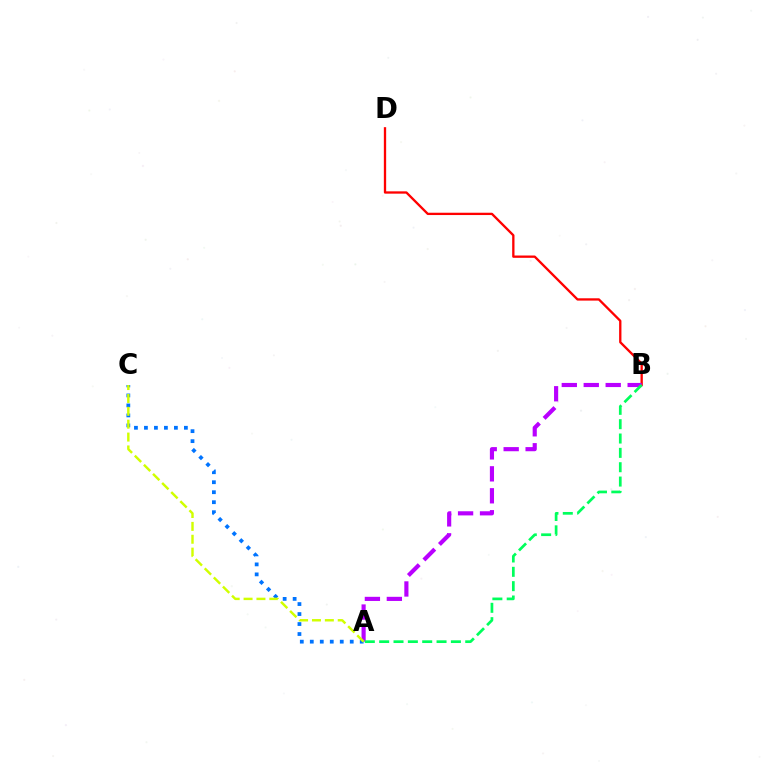{('B', 'D'): [{'color': '#ff0000', 'line_style': 'solid', 'thickness': 1.67}], ('A', 'B'): [{'color': '#b900ff', 'line_style': 'dashed', 'thickness': 2.98}, {'color': '#00ff5c', 'line_style': 'dashed', 'thickness': 1.95}], ('A', 'C'): [{'color': '#0074ff', 'line_style': 'dotted', 'thickness': 2.71}, {'color': '#d1ff00', 'line_style': 'dashed', 'thickness': 1.75}]}